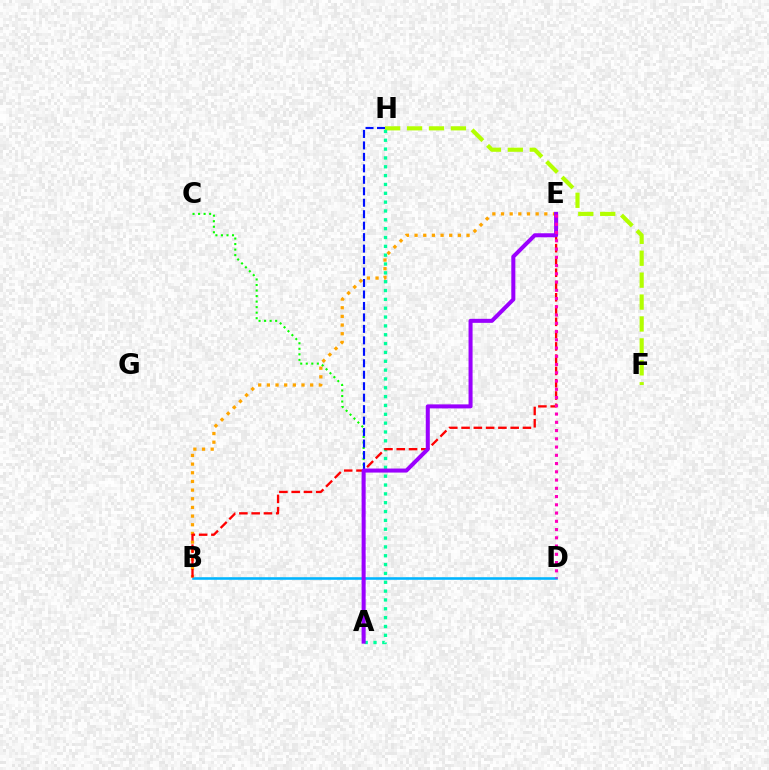{('B', 'D'): [{'color': '#00b5ff', 'line_style': 'solid', 'thickness': 1.86}], ('A', 'C'): [{'color': '#08ff00', 'line_style': 'dotted', 'thickness': 1.5}], ('F', 'H'): [{'color': '#b3ff00', 'line_style': 'dashed', 'thickness': 2.98}], ('B', 'E'): [{'color': '#ffa500', 'line_style': 'dotted', 'thickness': 2.35}, {'color': '#ff0000', 'line_style': 'dashed', 'thickness': 1.67}], ('A', 'H'): [{'color': '#00ff9d', 'line_style': 'dotted', 'thickness': 2.4}, {'color': '#0010ff', 'line_style': 'dashed', 'thickness': 1.56}], ('A', 'E'): [{'color': '#9b00ff', 'line_style': 'solid', 'thickness': 2.9}], ('D', 'E'): [{'color': '#ff00bd', 'line_style': 'dotted', 'thickness': 2.24}]}